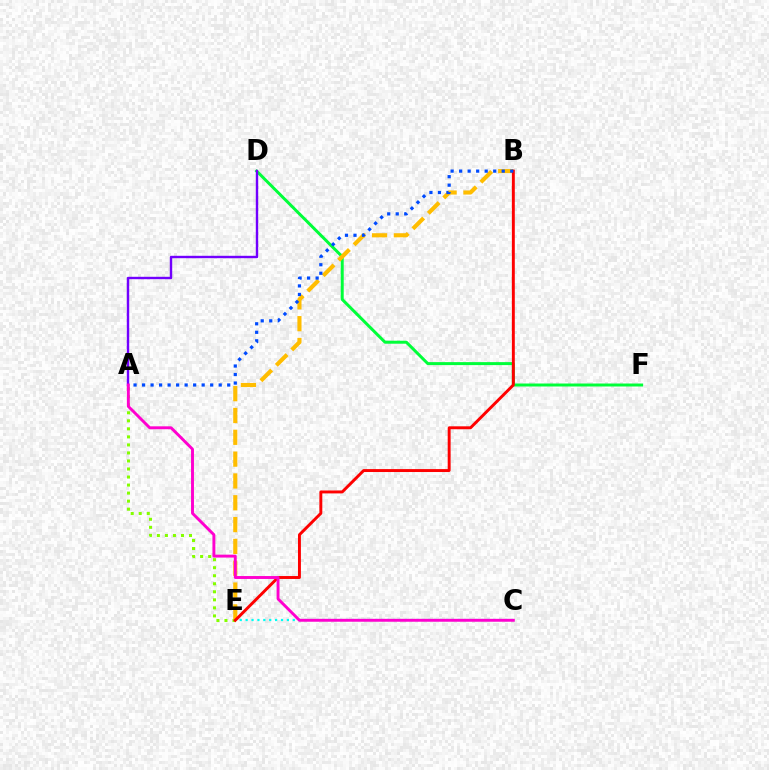{('A', 'E'): [{'color': '#84ff00', 'line_style': 'dotted', 'thickness': 2.18}], ('D', 'F'): [{'color': '#00ff39', 'line_style': 'solid', 'thickness': 2.15}], ('A', 'D'): [{'color': '#7200ff', 'line_style': 'solid', 'thickness': 1.73}], ('C', 'E'): [{'color': '#00fff6', 'line_style': 'dotted', 'thickness': 1.6}], ('B', 'E'): [{'color': '#ffbd00', 'line_style': 'dashed', 'thickness': 2.96}, {'color': '#ff0000', 'line_style': 'solid', 'thickness': 2.11}], ('A', 'B'): [{'color': '#004bff', 'line_style': 'dotted', 'thickness': 2.31}], ('A', 'C'): [{'color': '#ff00cf', 'line_style': 'solid', 'thickness': 2.1}]}